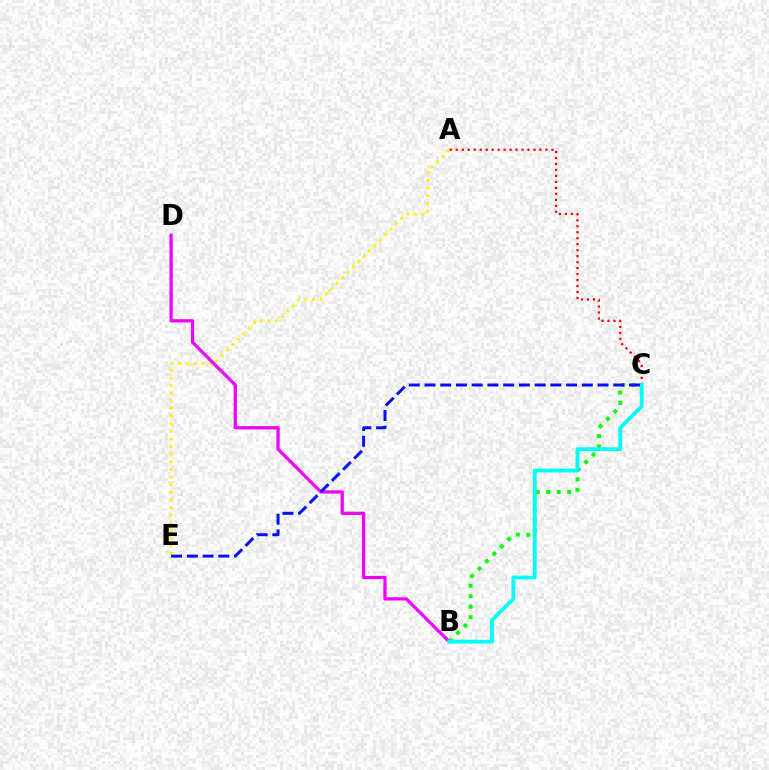{('A', 'E'): [{'color': '#fcf500', 'line_style': 'dotted', 'thickness': 2.07}], ('A', 'C'): [{'color': '#ff0000', 'line_style': 'dotted', 'thickness': 1.62}], ('B', 'C'): [{'color': '#08ff00', 'line_style': 'dotted', 'thickness': 2.84}, {'color': '#00fff6', 'line_style': 'solid', 'thickness': 2.74}], ('B', 'D'): [{'color': '#ee00ff', 'line_style': 'solid', 'thickness': 2.34}], ('C', 'E'): [{'color': '#0010ff', 'line_style': 'dashed', 'thickness': 2.14}]}